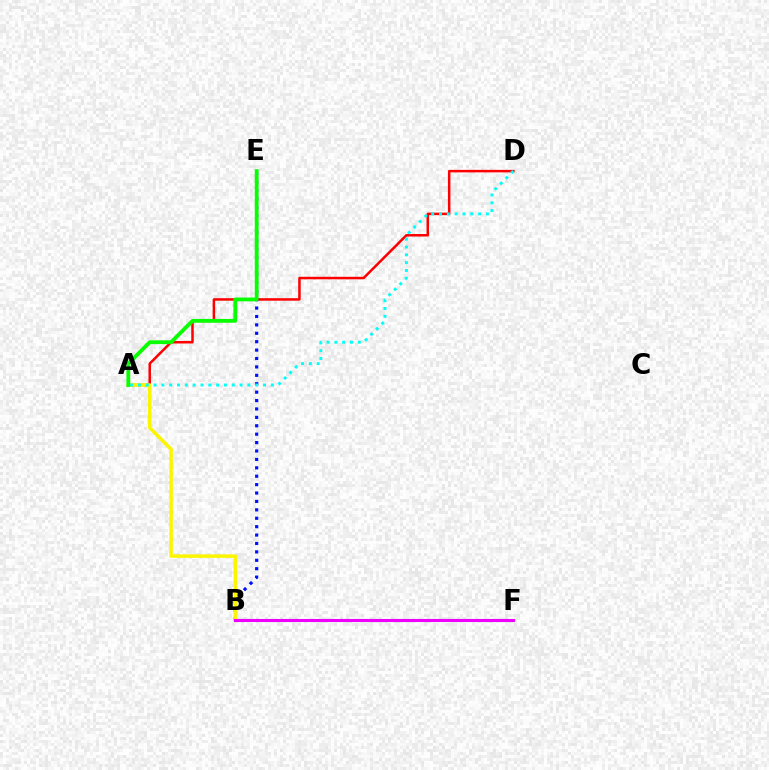{('A', 'D'): [{'color': '#ff0000', 'line_style': 'solid', 'thickness': 1.81}, {'color': '#00fff6', 'line_style': 'dotted', 'thickness': 2.12}], ('B', 'E'): [{'color': '#0010ff', 'line_style': 'dotted', 'thickness': 2.28}], ('A', 'B'): [{'color': '#fcf500', 'line_style': 'solid', 'thickness': 2.52}], ('B', 'F'): [{'color': '#ee00ff', 'line_style': 'solid', 'thickness': 2.23}], ('A', 'E'): [{'color': '#08ff00', 'line_style': 'solid', 'thickness': 2.75}]}